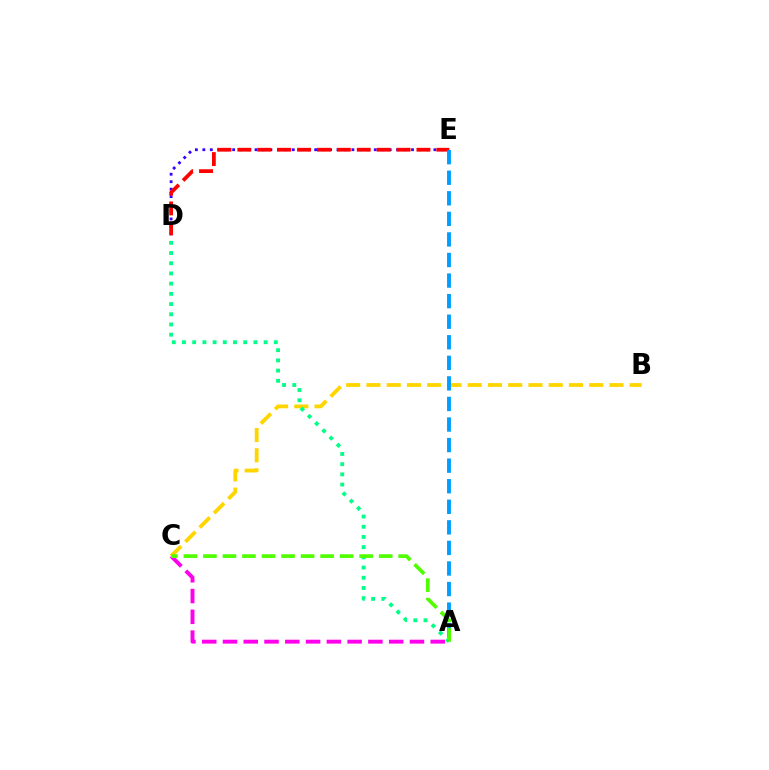{('D', 'E'): [{'color': '#3700ff', 'line_style': 'dotted', 'thickness': 2.03}, {'color': '#ff0000', 'line_style': 'dashed', 'thickness': 2.7}], ('B', 'C'): [{'color': '#ffd500', 'line_style': 'dashed', 'thickness': 2.75}], ('A', 'E'): [{'color': '#009eff', 'line_style': 'dashed', 'thickness': 2.79}], ('A', 'C'): [{'color': '#ff00ed', 'line_style': 'dashed', 'thickness': 2.82}, {'color': '#4fff00', 'line_style': 'dashed', 'thickness': 2.65}], ('A', 'D'): [{'color': '#00ff86', 'line_style': 'dotted', 'thickness': 2.77}]}